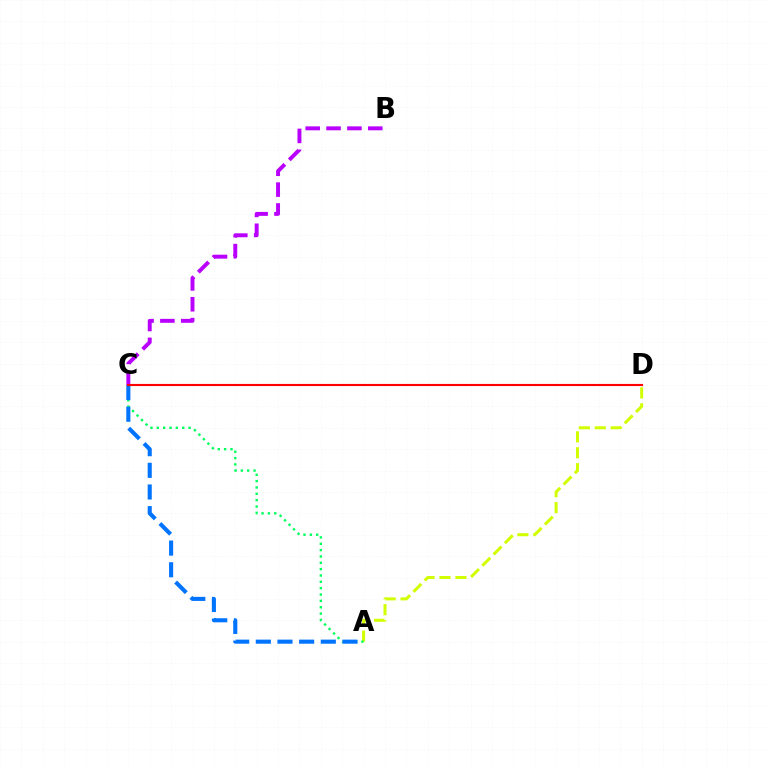{('B', 'C'): [{'color': '#b900ff', 'line_style': 'dashed', 'thickness': 2.83}], ('A', 'D'): [{'color': '#d1ff00', 'line_style': 'dashed', 'thickness': 2.16}], ('A', 'C'): [{'color': '#00ff5c', 'line_style': 'dotted', 'thickness': 1.72}, {'color': '#0074ff', 'line_style': 'dashed', 'thickness': 2.94}], ('C', 'D'): [{'color': '#ff0000', 'line_style': 'solid', 'thickness': 1.54}]}